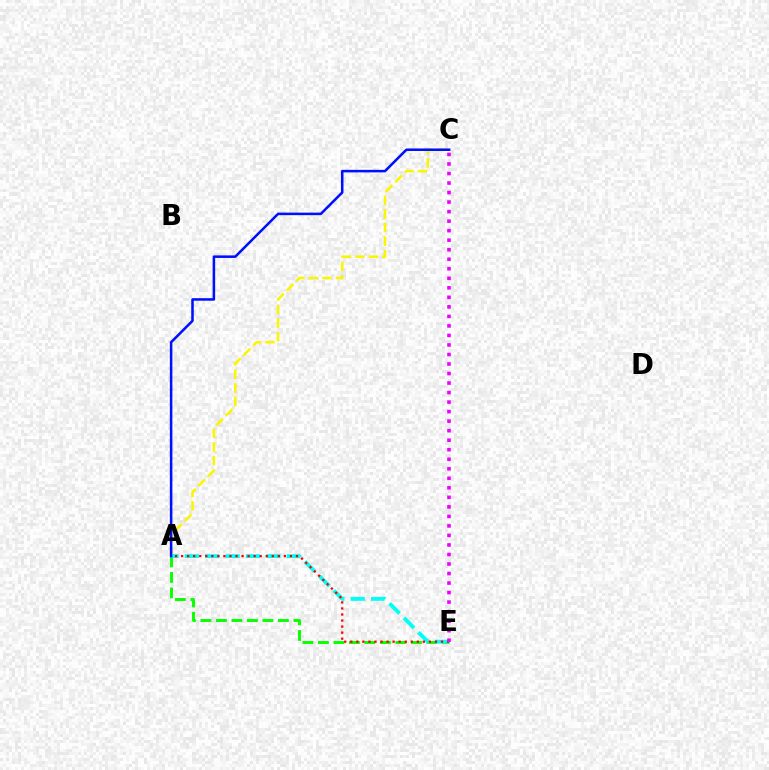{('A', 'E'): [{'color': '#08ff00', 'line_style': 'dashed', 'thickness': 2.11}, {'color': '#00fff6', 'line_style': 'dashed', 'thickness': 2.77}, {'color': '#ff0000', 'line_style': 'dotted', 'thickness': 1.64}], ('A', 'C'): [{'color': '#fcf500', 'line_style': 'dashed', 'thickness': 1.84}, {'color': '#0010ff', 'line_style': 'solid', 'thickness': 1.83}], ('C', 'E'): [{'color': '#ee00ff', 'line_style': 'dotted', 'thickness': 2.59}]}